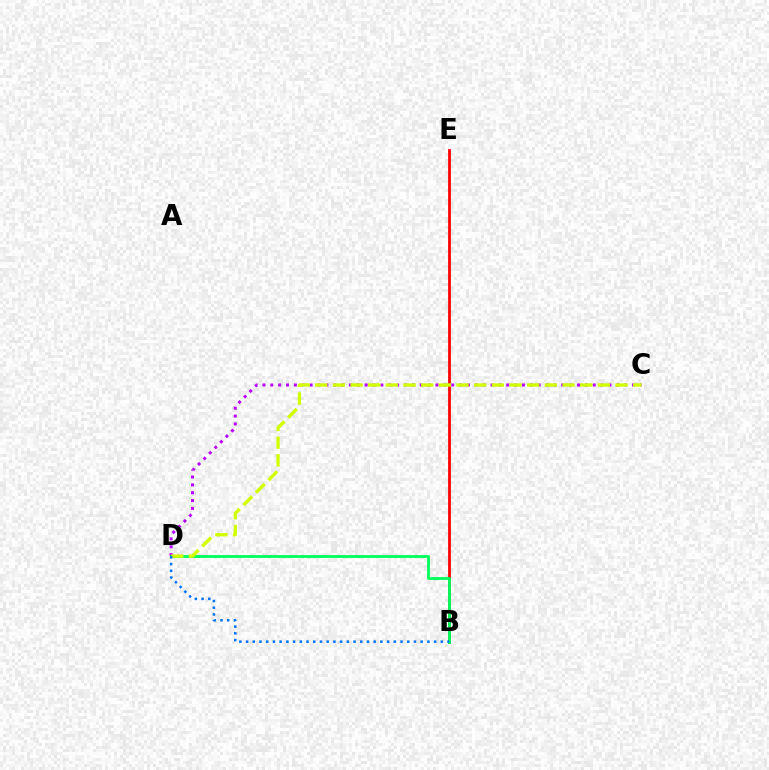{('C', 'D'): [{'color': '#b900ff', 'line_style': 'dotted', 'thickness': 2.14}, {'color': '#d1ff00', 'line_style': 'dashed', 'thickness': 2.4}], ('B', 'E'): [{'color': '#ff0000', 'line_style': 'solid', 'thickness': 1.98}], ('B', 'D'): [{'color': '#00ff5c', 'line_style': 'solid', 'thickness': 2.03}, {'color': '#0074ff', 'line_style': 'dotted', 'thickness': 1.82}]}